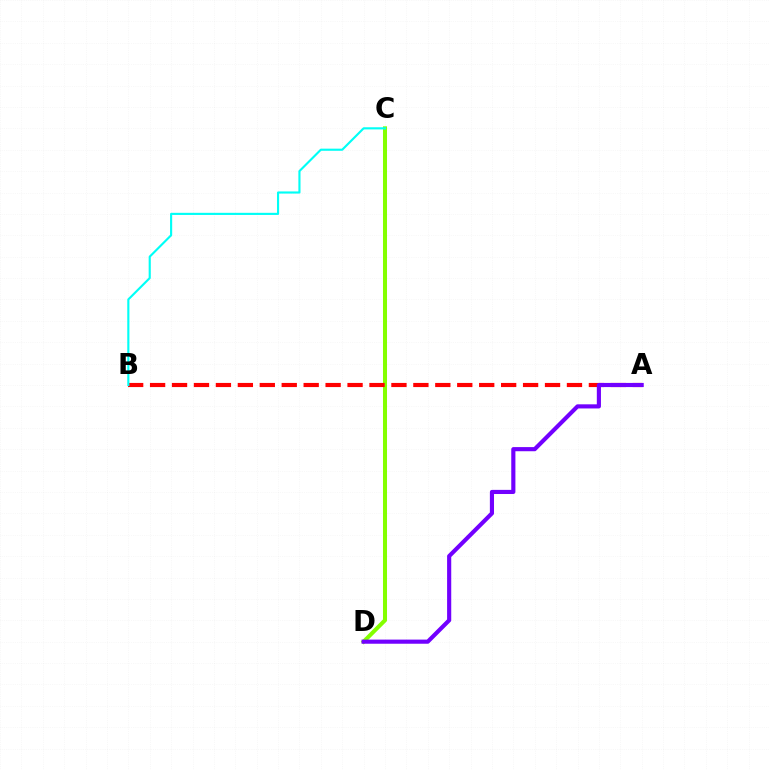{('C', 'D'): [{'color': '#84ff00', 'line_style': 'solid', 'thickness': 2.9}], ('A', 'B'): [{'color': '#ff0000', 'line_style': 'dashed', 'thickness': 2.98}], ('A', 'D'): [{'color': '#7200ff', 'line_style': 'solid', 'thickness': 2.98}], ('B', 'C'): [{'color': '#00fff6', 'line_style': 'solid', 'thickness': 1.54}]}